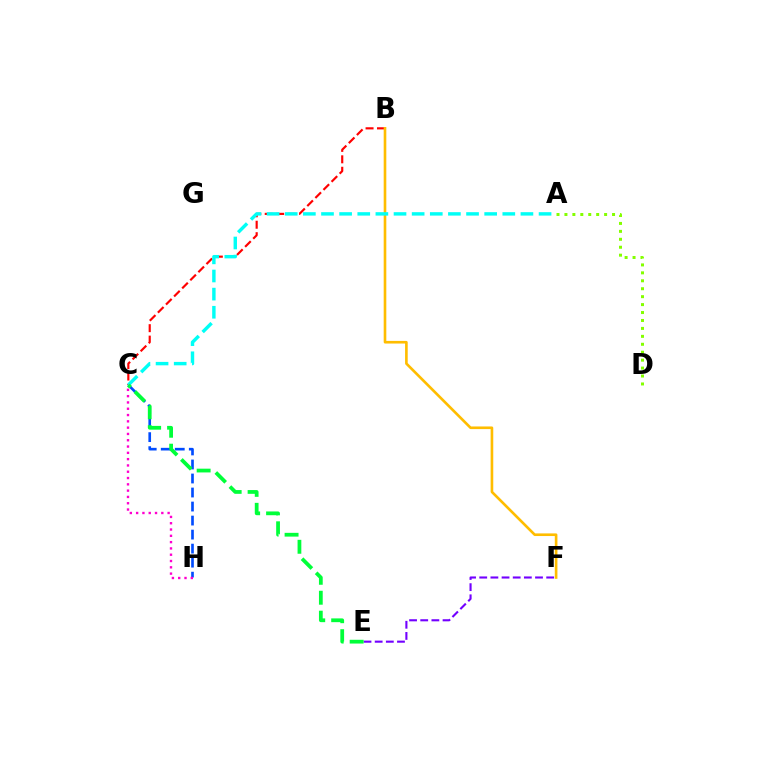{('C', 'H'): [{'color': '#004bff', 'line_style': 'dashed', 'thickness': 1.91}, {'color': '#ff00cf', 'line_style': 'dotted', 'thickness': 1.71}], ('A', 'D'): [{'color': '#84ff00', 'line_style': 'dotted', 'thickness': 2.16}], ('B', 'C'): [{'color': '#ff0000', 'line_style': 'dashed', 'thickness': 1.56}], ('B', 'F'): [{'color': '#ffbd00', 'line_style': 'solid', 'thickness': 1.9}], ('A', 'C'): [{'color': '#00fff6', 'line_style': 'dashed', 'thickness': 2.46}], ('E', 'F'): [{'color': '#7200ff', 'line_style': 'dashed', 'thickness': 1.52}], ('C', 'E'): [{'color': '#00ff39', 'line_style': 'dashed', 'thickness': 2.71}]}